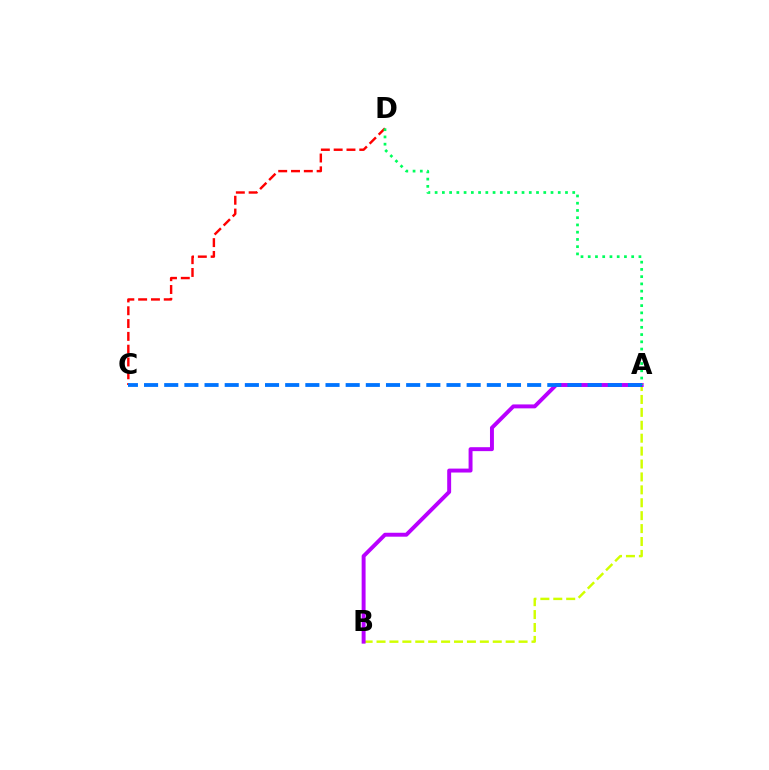{('A', 'B'): [{'color': '#d1ff00', 'line_style': 'dashed', 'thickness': 1.75}, {'color': '#b900ff', 'line_style': 'solid', 'thickness': 2.83}], ('C', 'D'): [{'color': '#ff0000', 'line_style': 'dashed', 'thickness': 1.74}], ('A', 'D'): [{'color': '#00ff5c', 'line_style': 'dotted', 'thickness': 1.97}], ('A', 'C'): [{'color': '#0074ff', 'line_style': 'dashed', 'thickness': 2.74}]}